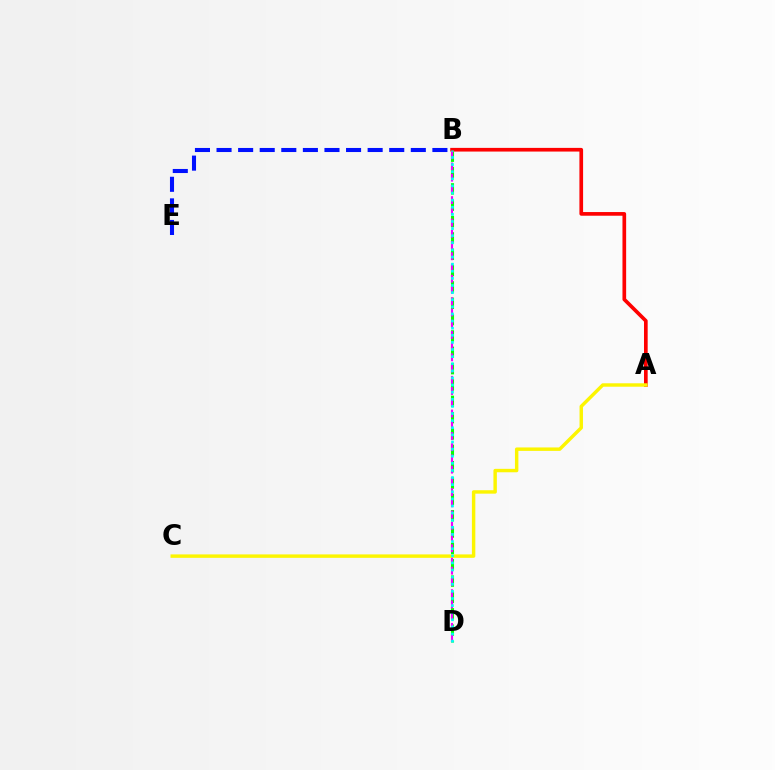{('B', 'D'): [{'color': '#08ff00', 'line_style': 'dashed', 'thickness': 2.22}, {'color': '#ee00ff', 'line_style': 'dashed', 'thickness': 1.53}, {'color': '#00fff6', 'line_style': 'dotted', 'thickness': 1.93}], ('A', 'B'): [{'color': '#ff0000', 'line_style': 'solid', 'thickness': 2.65}], ('A', 'C'): [{'color': '#fcf500', 'line_style': 'solid', 'thickness': 2.47}], ('B', 'E'): [{'color': '#0010ff', 'line_style': 'dashed', 'thickness': 2.93}]}